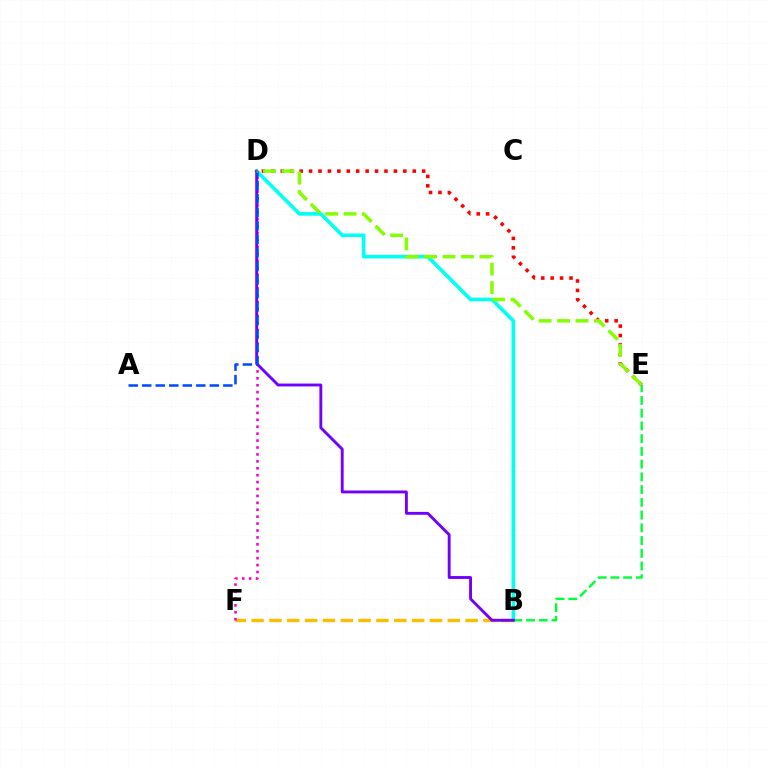{('B', 'D'): [{'color': '#00fff6', 'line_style': 'solid', 'thickness': 2.61}, {'color': '#7200ff', 'line_style': 'solid', 'thickness': 2.07}], ('B', 'E'): [{'color': '#00ff39', 'line_style': 'dashed', 'thickness': 1.73}], ('B', 'F'): [{'color': '#ffbd00', 'line_style': 'dashed', 'thickness': 2.42}], ('D', 'E'): [{'color': '#ff0000', 'line_style': 'dotted', 'thickness': 2.56}, {'color': '#84ff00', 'line_style': 'dashed', 'thickness': 2.51}], ('D', 'F'): [{'color': '#ff00cf', 'line_style': 'dotted', 'thickness': 1.88}], ('A', 'D'): [{'color': '#004bff', 'line_style': 'dashed', 'thickness': 1.84}]}